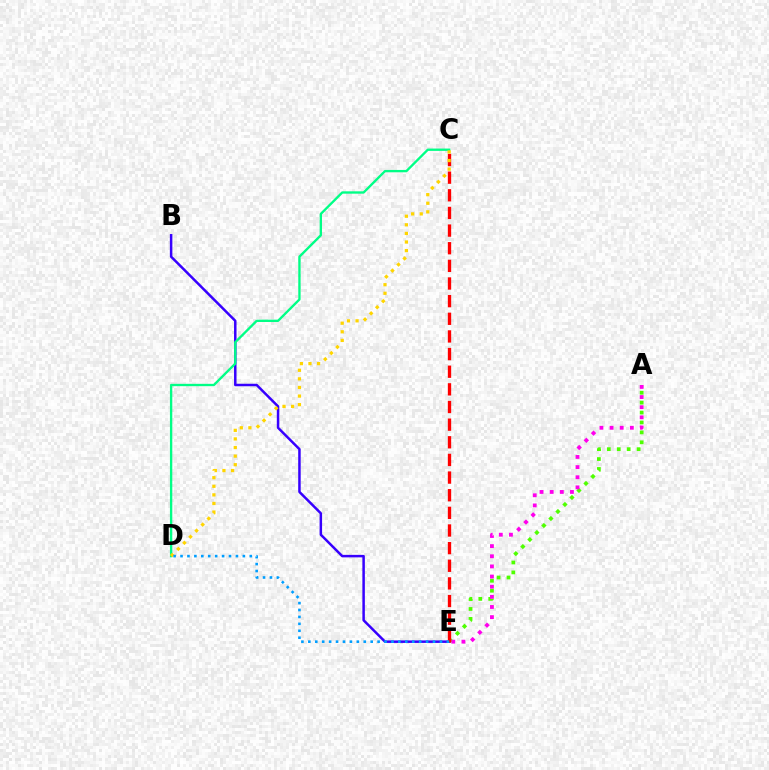{('A', 'E'): [{'color': '#4fff00', 'line_style': 'dotted', 'thickness': 2.7}, {'color': '#ff00ed', 'line_style': 'dotted', 'thickness': 2.75}], ('B', 'E'): [{'color': '#3700ff', 'line_style': 'solid', 'thickness': 1.8}], ('C', 'D'): [{'color': '#00ff86', 'line_style': 'solid', 'thickness': 1.69}, {'color': '#ffd500', 'line_style': 'dotted', 'thickness': 2.33}], ('C', 'E'): [{'color': '#ff0000', 'line_style': 'dashed', 'thickness': 2.4}], ('D', 'E'): [{'color': '#009eff', 'line_style': 'dotted', 'thickness': 1.88}]}